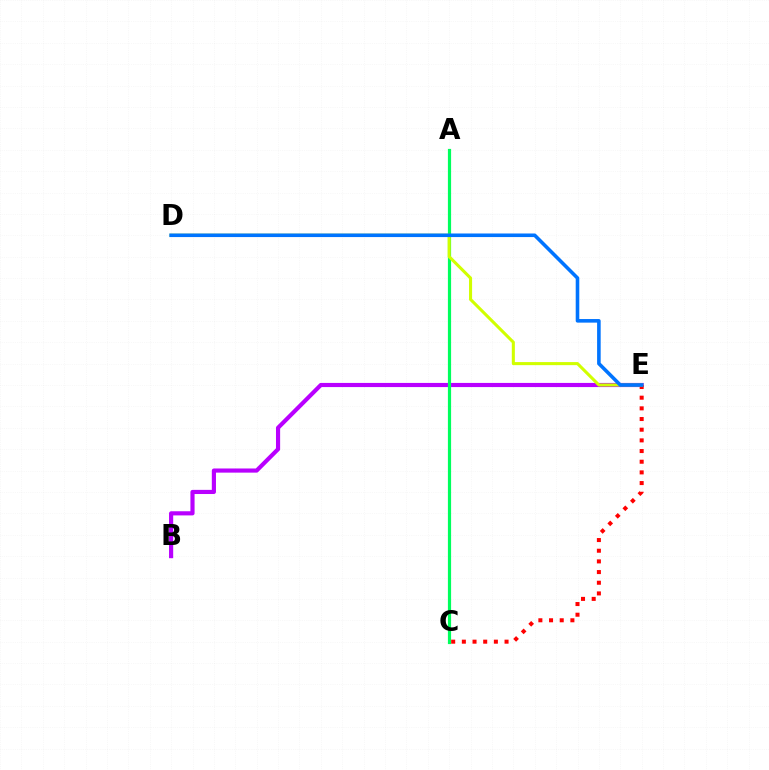{('B', 'E'): [{'color': '#b900ff', 'line_style': 'solid', 'thickness': 2.99}], ('A', 'C'): [{'color': '#00ff5c', 'line_style': 'solid', 'thickness': 2.3}], ('C', 'E'): [{'color': '#ff0000', 'line_style': 'dotted', 'thickness': 2.9}], ('D', 'E'): [{'color': '#d1ff00', 'line_style': 'solid', 'thickness': 2.21}, {'color': '#0074ff', 'line_style': 'solid', 'thickness': 2.58}]}